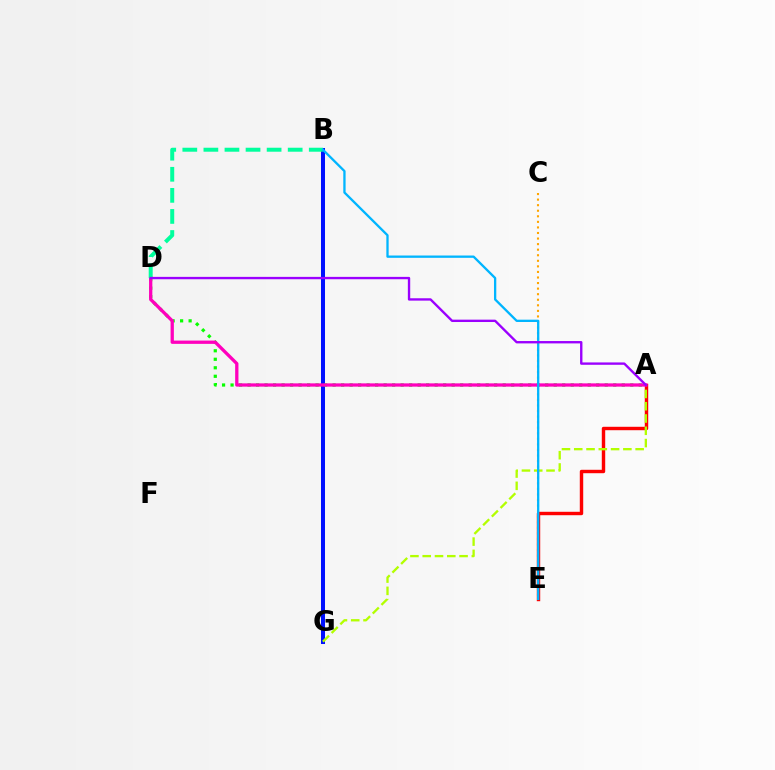{('B', 'G'): [{'color': '#0010ff', 'line_style': 'solid', 'thickness': 2.89}], ('C', 'E'): [{'color': '#ffa500', 'line_style': 'dotted', 'thickness': 1.51}], ('A', 'E'): [{'color': '#ff0000', 'line_style': 'solid', 'thickness': 2.47}], ('A', 'D'): [{'color': '#08ff00', 'line_style': 'dotted', 'thickness': 2.31}, {'color': '#ff00bd', 'line_style': 'solid', 'thickness': 2.37}, {'color': '#9b00ff', 'line_style': 'solid', 'thickness': 1.7}], ('A', 'G'): [{'color': '#b3ff00', 'line_style': 'dashed', 'thickness': 1.67}], ('B', 'D'): [{'color': '#00ff9d', 'line_style': 'dashed', 'thickness': 2.86}], ('B', 'E'): [{'color': '#00b5ff', 'line_style': 'solid', 'thickness': 1.66}]}